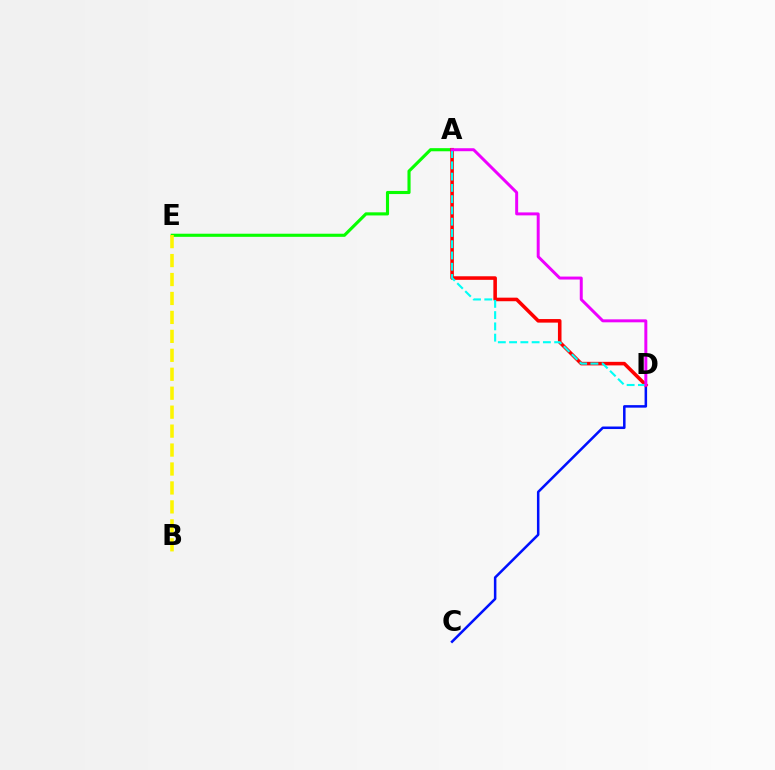{('A', 'E'): [{'color': '#08ff00', 'line_style': 'solid', 'thickness': 2.25}], ('B', 'E'): [{'color': '#fcf500', 'line_style': 'dashed', 'thickness': 2.57}], ('C', 'D'): [{'color': '#0010ff', 'line_style': 'solid', 'thickness': 1.82}], ('A', 'D'): [{'color': '#ff0000', 'line_style': 'solid', 'thickness': 2.57}, {'color': '#00fff6', 'line_style': 'dashed', 'thickness': 1.53}, {'color': '#ee00ff', 'line_style': 'solid', 'thickness': 2.14}]}